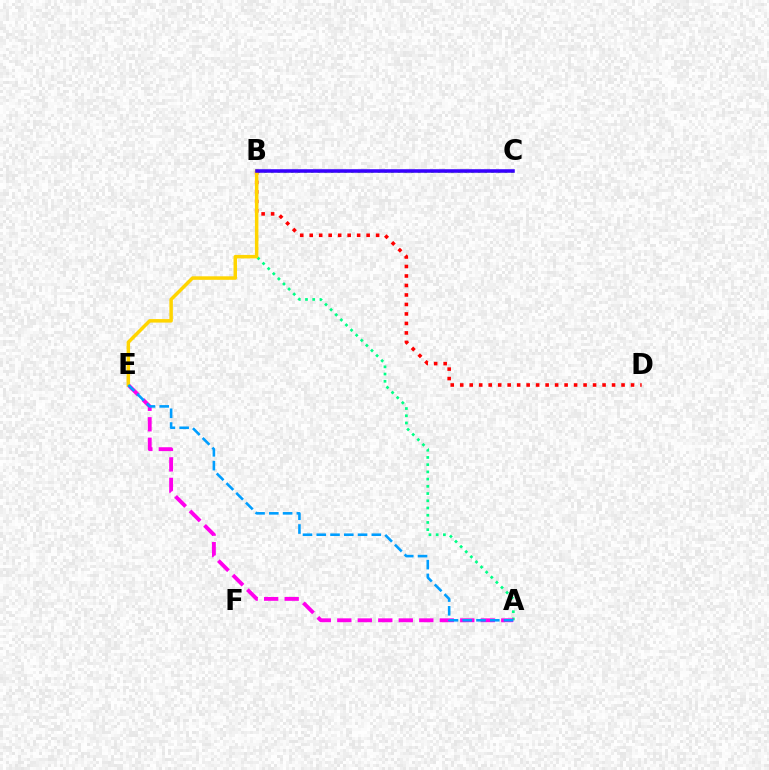{('B', 'C'): [{'color': '#4fff00', 'line_style': 'dotted', 'thickness': 1.81}, {'color': '#3700ff', 'line_style': 'solid', 'thickness': 2.56}], ('A', 'B'): [{'color': '#00ff86', 'line_style': 'dotted', 'thickness': 1.96}], ('A', 'E'): [{'color': '#ff00ed', 'line_style': 'dashed', 'thickness': 2.78}, {'color': '#009eff', 'line_style': 'dashed', 'thickness': 1.87}], ('B', 'D'): [{'color': '#ff0000', 'line_style': 'dotted', 'thickness': 2.58}], ('B', 'E'): [{'color': '#ffd500', 'line_style': 'solid', 'thickness': 2.52}]}